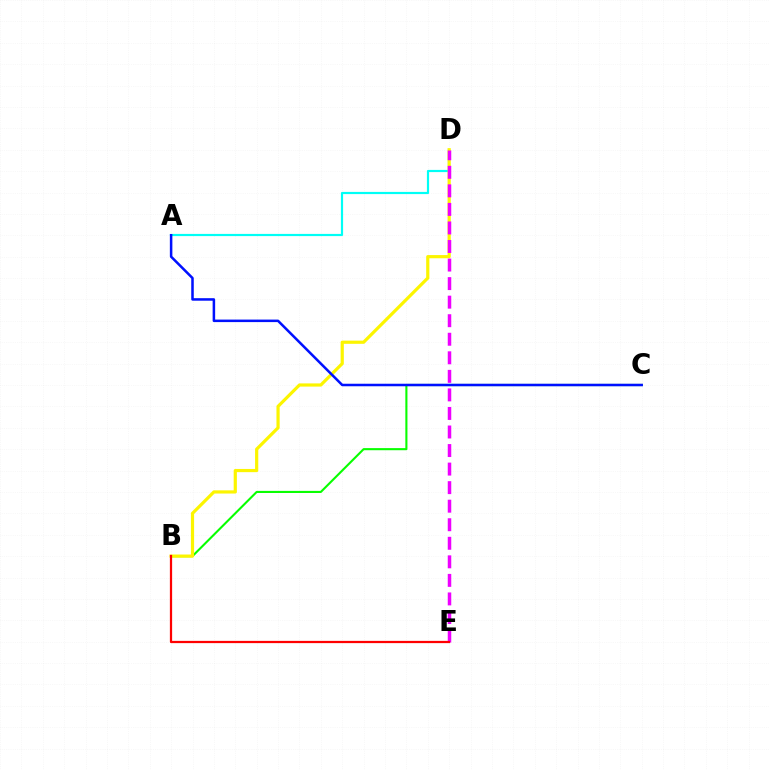{('A', 'D'): [{'color': '#00fff6', 'line_style': 'solid', 'thickness': 1.58}], ('B', 'C'): [{'color': '#08ff00', 'line_style': 'solid', 'thickness': 1.52}], ('B', 'D'): [{'color': '#fcf500', 'line_style': 'solid', 'thickness': 2.3}], ('D', 'E'): [{'color': '#ee00ff', 'line_style': 'dashed', 'thickness': 2.52}], ('A', 'C'): [{'color': '#0010ff', 'line_style': 'solid', 'thickness': 1.81}], ('B', 'E'): [{'color': '#ff0000', 'line_style': 'solid', 'thickness': 1.62}]}